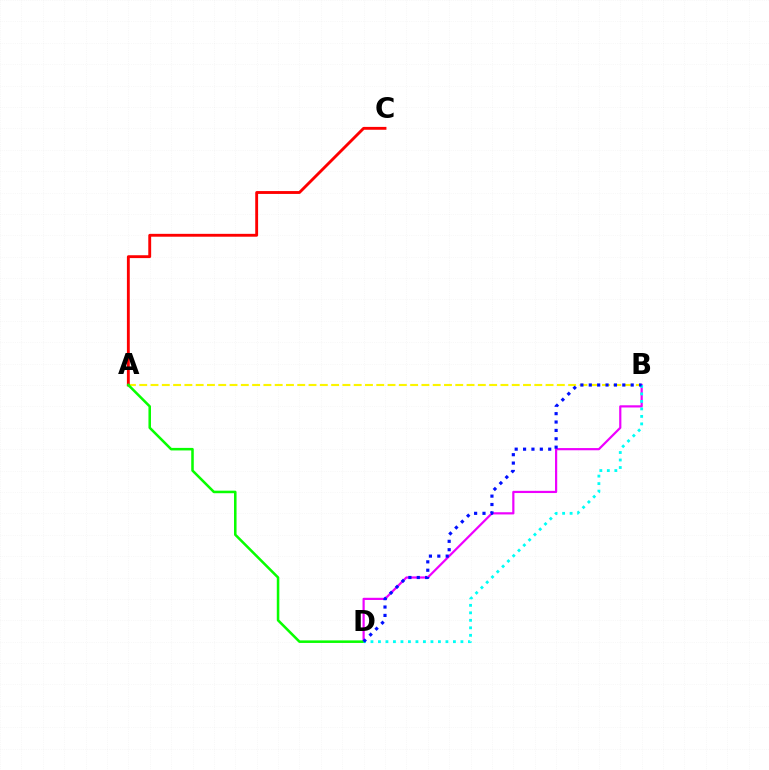{('A', 'B'): [{'color': '#fcf500', 'line_style': 'dashed', 'thickness': 1.53}], ('A', 'C'): [{'color': '#ff0000', 'line_style': 'solid', 'thickness': 2.06}], ('B', 'D'): [{'color': '#ee00ff', 'line_style': 'solid', 'thickness': 1.58}, {'color': '#00fff6', 'line_style': 'dotted', 'thickness': 2.04}, {'color': '#0010ff', 'line_style': 'dotted', 'thickness': 2.28}], ('A', 'D'): [{'color': '#08ff00', 'line_style': 'solid', 'thickness': 1.83}]}